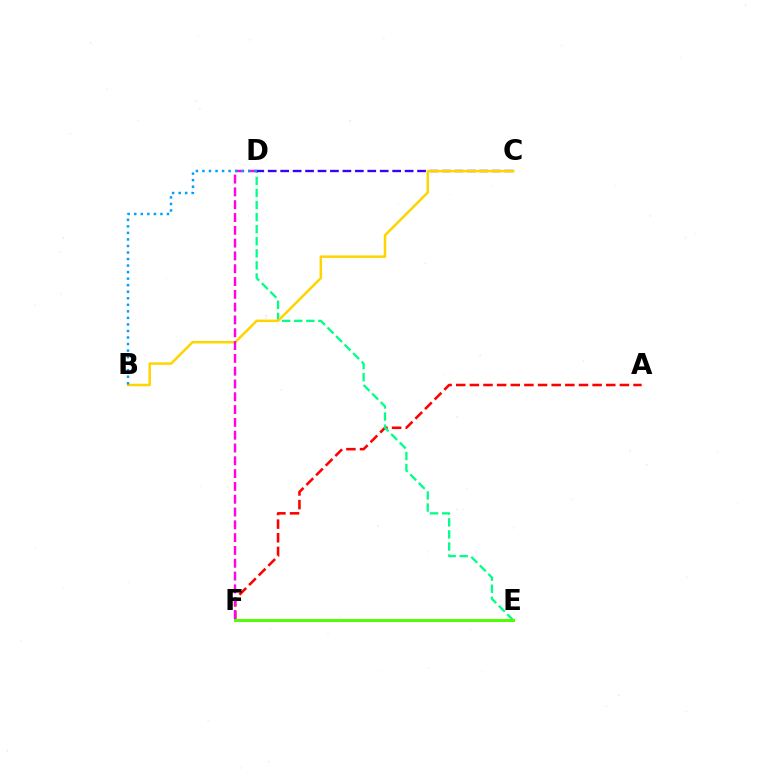{('A', 'F'): [{'color': '#ff0000', 'line_style': 'dashed', 'thickness': 1.85}], ('D', 'E'): [{'color': '#00ff86', 'line_style': 'dashed', 'thickness': 1.64}], ('C', 'D'): [{'color': '#3700ff', 'line_style': 'dashed', 'thickness': 1.69}], ('E', 'F'): [{'color': '#4fff00', 'line_style': 'solid', 'thickness': 2.12}], ('B', 'C'): [{'color': '#ffd500', 'line_style': 'solid', 'thickness': 1.8}], ('D', 'F'): [{'color': '#ff00ed', 'line_style': 'dashed', 'thickness': 1.74}], ('B', 'D'): [{'color': '#009eff', 'line_style': 'dotted', 'thickness': 1.78}]}